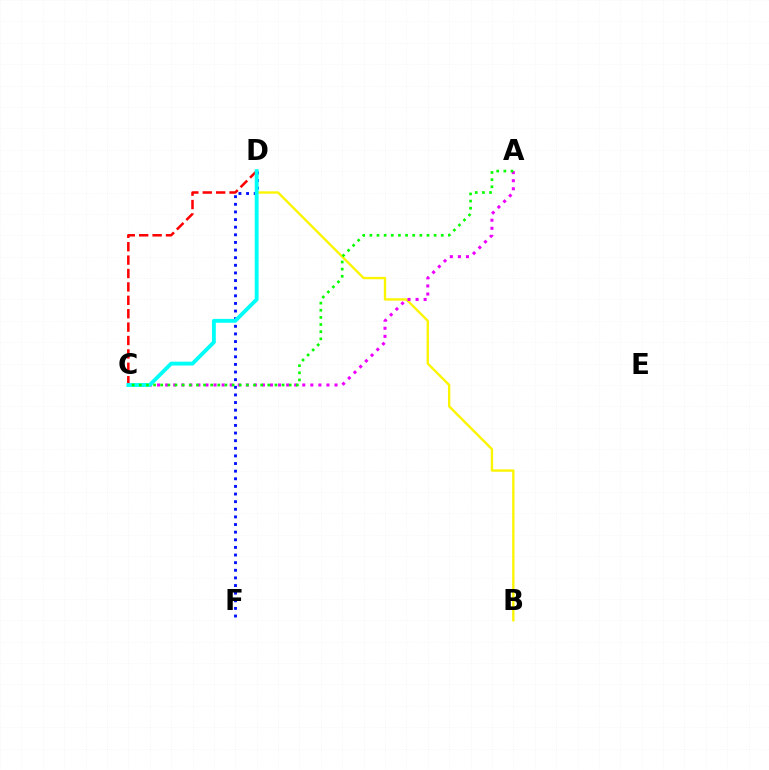{('B', 'D'): [{'color': '#fcf500', 'line_style': 'solid', 'thickness': 1.7}], ('A', 'C'): [{'color': '#ee00ff', 'line_style': 'dotted', 'thickness': 2.19}, {'color': '#08ff00', 'line_style': 'dotted', 'thickness': 1.94}], ('D', 'F'): [{'color': '#0010ff', 'line_style': 'dotted', 'thickness': 2.07}], ('C', 'D'): [{'color': '#ff0000', 'line_style': 'dashed', 'thickness': 1.82}, {'color': '#00fff6', 'line_style': 'solid', 'thickness': 2.78}]}